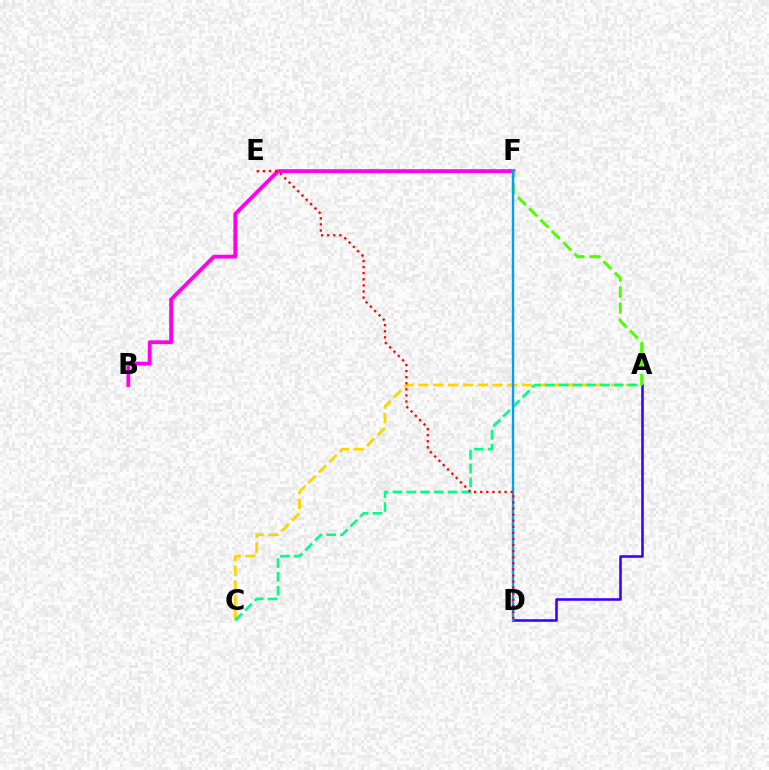{('A', 'D'): [{'color': '#3700ff', 'line_style': 'solid', 'thickness': 1.85}], ('A', 'C'): [{'color': '#ffd500', 'line_style': 'dashed', 'thickness': 2.01}, {'color': '#00ff86', 'line_style': 'dashed', 'thickness': 1.87}], ('B', 'F'): [{'color': '#ff00ed', 'line_style': 'solid', 'thickness': 2.74}], ('A', 'F'): [{'color': '#4fff00', 'line_style': 'dashed', 'thickness': 2.18}], ('D', 'F'): [{'color': '#009eff', 'line_style': 'solid', 'thickness': 1.73}], ('D', 'E'): [{'color': '#ff0000', 'line_style': 'dotted', 'thickness': 1.65}]}